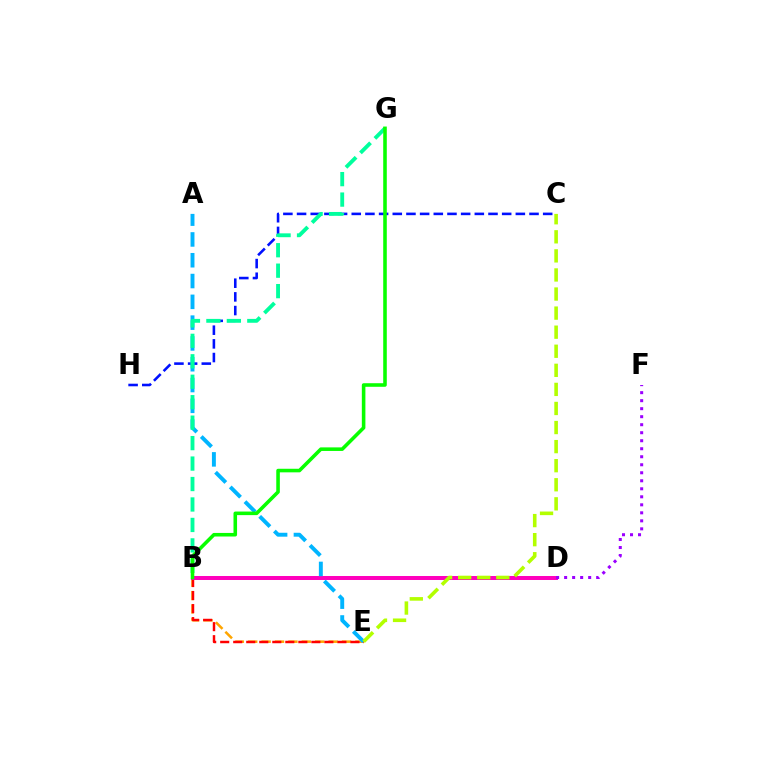{('B', 'E'): [{'color': '#ffa500', 'line_style': 'dashed', 'thickness': 1.82}, {'color': '#ff0000', 'line_style': 'dashed', 'thickness': 1.77}], ('C', 'H'): [{'color': '#0010ff', 'line_style': 'dashed', 'thickness': 1.86}], ('B', 'D'): [{'color': '#ff00bd', 'line_style': 'solid', 'thickness': 2.87}], ('A', 'E'): [{'color': '#00b5ff', 'line_style': 'dashed', 'thickness': 2.83}], ('B', 'G'): [{'color': '#00ff9d', 'line_style': 'dashed', 'thickness': 2.78}, {'color': '#08ff00', 'line_style': 'solid', 'thickness': 2.57}], ('D', 'F'): [{'color': '#9b00ff', 'line_style': 'dotted', 'thickness': 2.18}], ('C', 'E'): [{'color': '#b3ff00', 'line_style': 'dashed', 'thickness': 2.59}]}